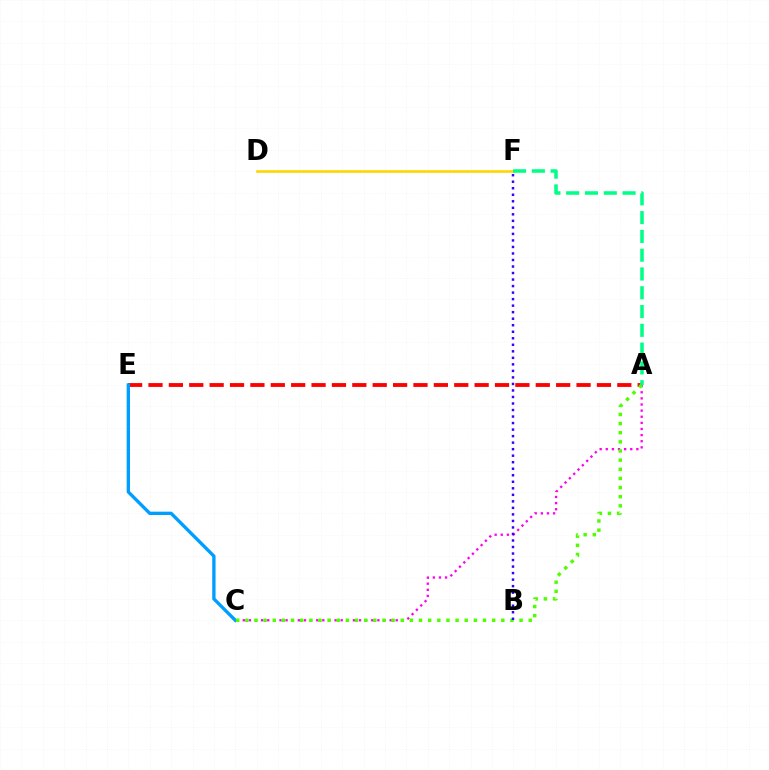{('A', 'C'): [{'color': '#ff00ed', 'line_style': 'dotted', 'thickness': 1.66}, {'color': '#4fff00', 'line_style': 'dotted', 'thickness': 2.48}], ('D', 'F'): [{'color': '#ffd500', 'line_style': 'solid', 'thickness': 1.87}], ('A', 'E'): [{'color': '#ff0000', 'line_style': 'dashed', 'thickness': 2.77}], ('C', 'E'): [{'color': '#009eff', 'line_style': 'solid', 'thickness': 2.41}], ('B', 'F'): [{'color': '#3700ff', 'line_style': 'dotted', 'thickness': 1.77}], ('A', 'F'): [{'color': '#00ff86', 'line_style': 'dashed', 'thickness': 2.55}]}